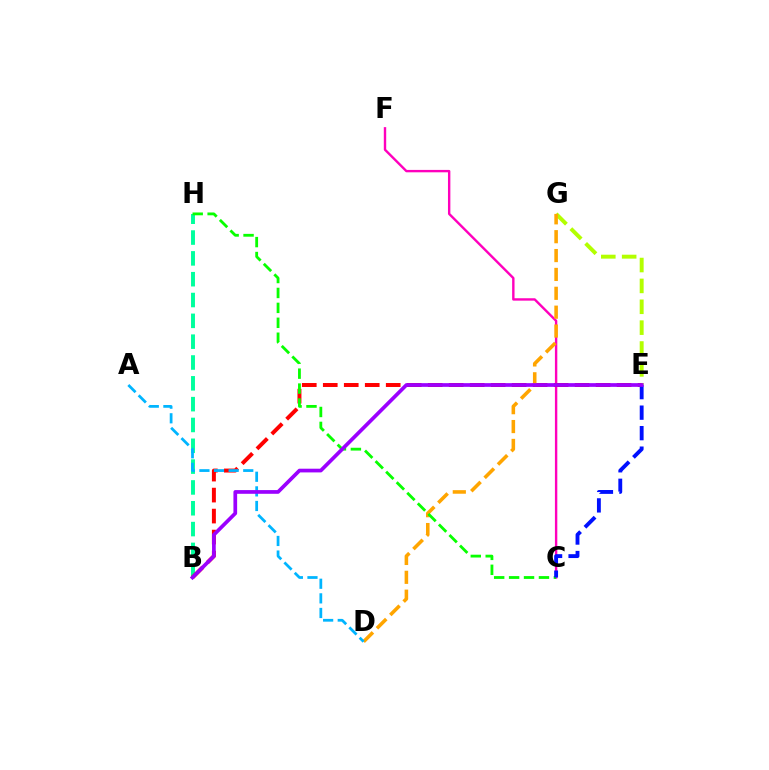{('E', 'G'): [{'color': '#b3ff00', 'line_style': 'dashed', 'thickness': 2.84}], ('B', 'H'): [{'color': '#00ff9d', 'line_style': 'dashed', 'thickness': 2.83}], ('C', 'F'): [{'color': '#ff00bd', 'line_style': 'solid', 'thickness': 1.73}], ('B', 'E'): [{'color': '#ff0000', 'line_style': 'dashed', 'thickness': 2.85}, {'color': '#9b00ff', 'line_style': 'solid', 'thickness': 2.67}], ('D', 'G'): [{'color': '#ffa500', 'line_style': 'dashed', 'thickness': 2.56}], ('A', 'D'): [{'color': '#00b5ff', 'line_style': 'dashed', 'thickness': 1.98}], ('C', 'H'): [{'color': '#08ff00', 'line_style': 'dashed', 'thickness': 2.03}], ('C', 'E'): [{'color': '#0010ff', 'line_style': 'dashed', 'thickness': 2.78}]}